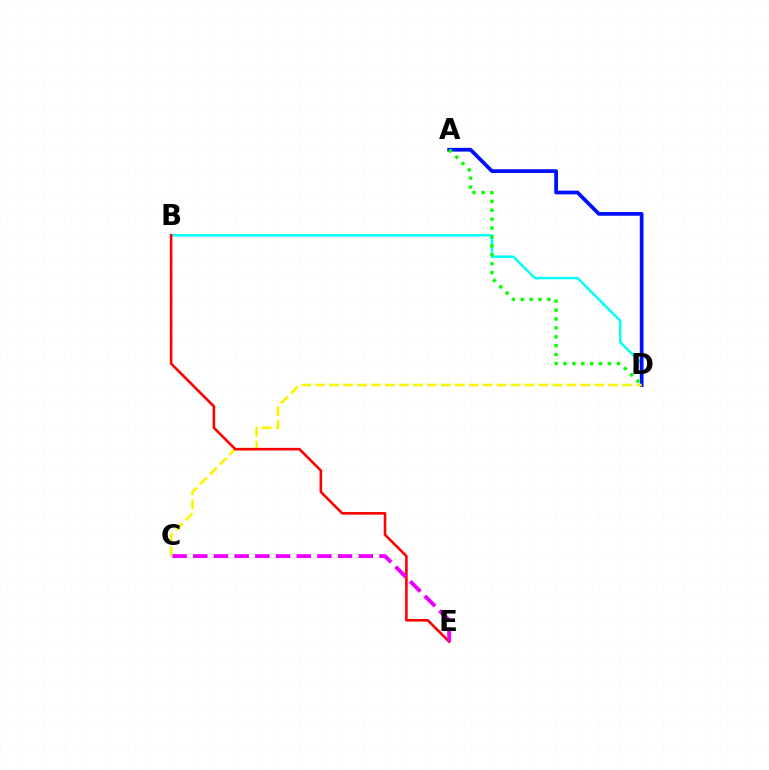{('B', 'D'): [{'color': '#00fff6', 'line_style': 'solid', 'thickness': 1.77}], ('A', 'D'): [{'color': '#0010ff', 'line_style': 'solid', 'thickness': 2.69}, {'color': '#08ff00', 'line_style': 'dotted', 'thickness': 2.42}], ('C', 'D'): [{'color': '#fcf500', 'line_style': 'dashed', 'thickness': 1.9}], ('B', 'E'): [{'color': '#ff0000', 'line_style': 'solid', 'thickness': 1.88}], ('C', 'E'): [{'color': '#ee00ff', 'line_style': 'dashed', 'thickness': 2.81}]}